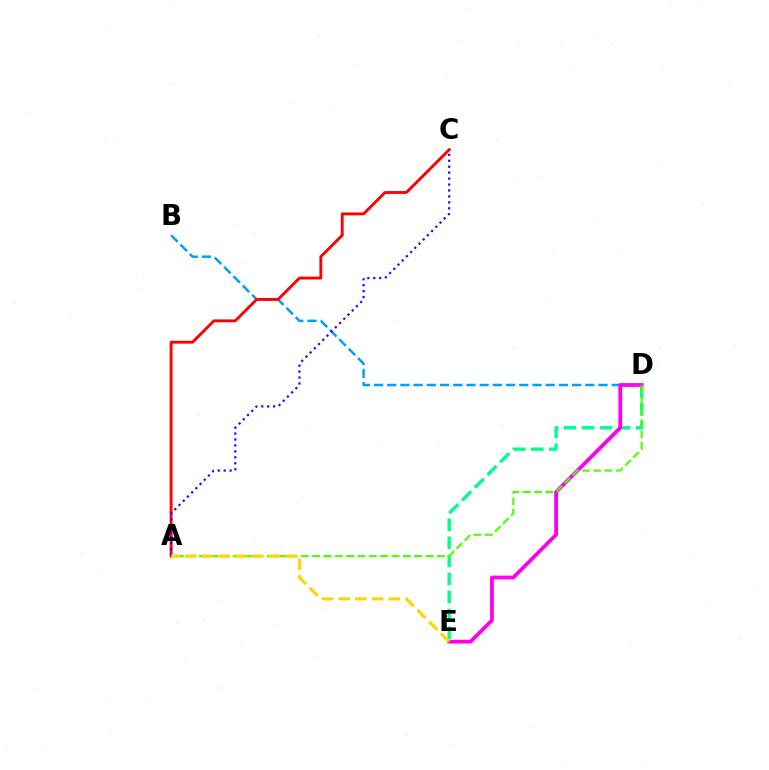{('B', 'D'): [{'color': '#009eff', 'line_style': 'dashed', 'thickness': 1.79}], ('A', 'C'): [{'color': '#ff0000', 'line_style': 'solid', 'thickness': 2.07}, {'color': '#3700ff', 'line_style': 'dotted', 'thickness': 1.62}], ('D', 'E'): [{'color': '#00ff86', 'line_style': 'dashed', 'thickness': 2.45}, {'color': '#ff00ed', 'line_style': 'solid', 'thickness': 2.72}], ('A', 'D'): [{'color': '#4fff00', 'line_style': 'dashed', 'thickness': 1.54}], ('A', 'E'): [{'color': '#ffd500', 'line_style': 'dashed', 'thickness': 2.27}]}